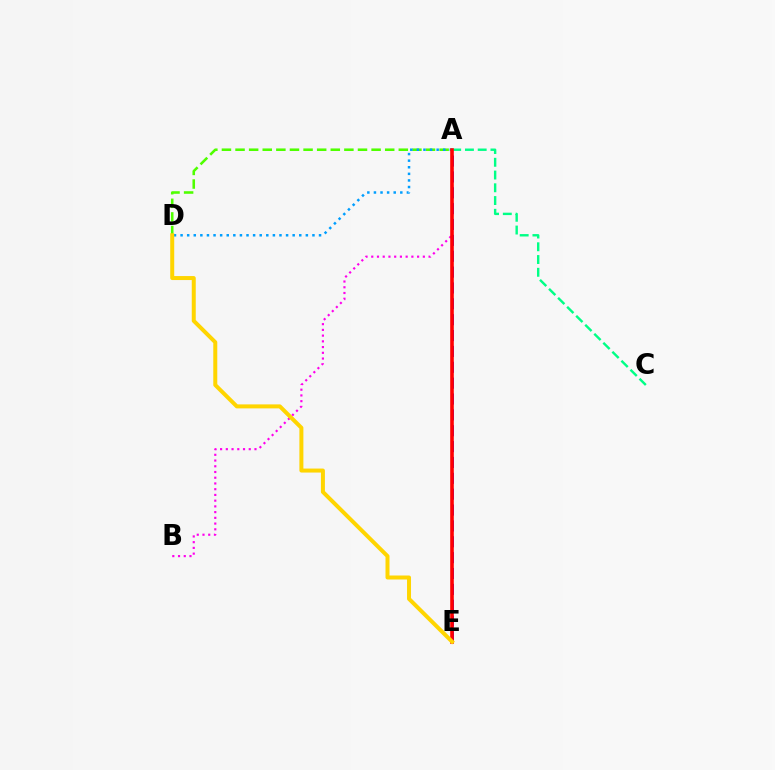{('A', 'D'): [{'color': '#4fff00', 'line_style': 'dashed', 'thickness': 1.85}, {'color': '#009eff', 'line_style': 'dotted', 'thickness': 1.79}], ('A', 'B'): [{'color': '#ff00ed', 'line_style': 'dotted', 'thickness': 1.56}], ('A', 'E'): [{'color': '#3700ff', 'line_style': 'dashed', 'thickness': 2.16}, {'color': '#ff0000', 'line_style': 'solid', 'thickness': 2.59}], ('A', 'C'): [{'color': '#00ff86', 'line_style': 'dashed', 'thickness': 1.73}], ('D', 'E'): [{'color': '#ffd500', 'line_style': 'solid', 'thickness': 2.88}]}